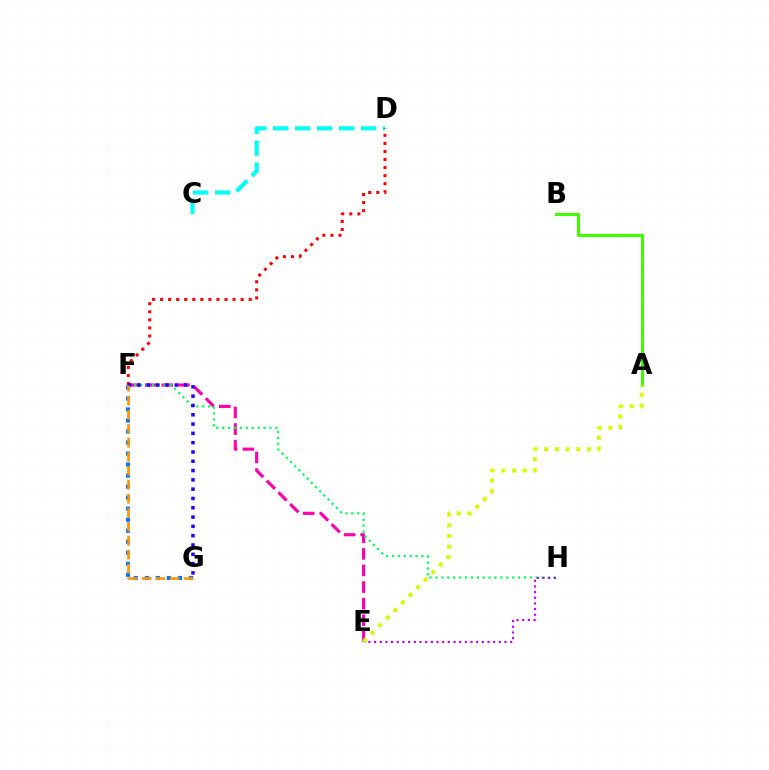{('C', 'D'): [{'color': '#00fff6', 'line_style': 'dashed', 'thickness': 2.98}], ('E', 'F'): [{'color': '#ff00ac', 'line_style': 'dashed', 'thickness': 2.25}], ('F', 'G'): [{'color': '#0074ff', 'line_style': 'dotted', 'thickness': 2.99}, {'color': '#2500ff', 'line_style': 'dotted', 'thickness': 2.53}, {'color': '#ff9400', 'line_style': 'dashed', 'thickness': 1.9}], ('F', 'H'): [{'color': '#00ff5c', 'line_style': 'dotted', 'thickness': 1.6}], ('E', 'H'): [{'color': '#b900ff', 'line_style': 'dotted', 'thickness': 1.54}], ('D', 'F'): [{'color': '#ff0000', 'line_style': 'dotted', 'thickness': 2.19}], ('A', 'B'): [{'color': '#3dff00', 'line_style': 'solid', 'thickness': 2.2}], ('A', 'E'): [{'color': '#d1ff00', 'line_style': 'dotted', 'thickness': 2.91}]}